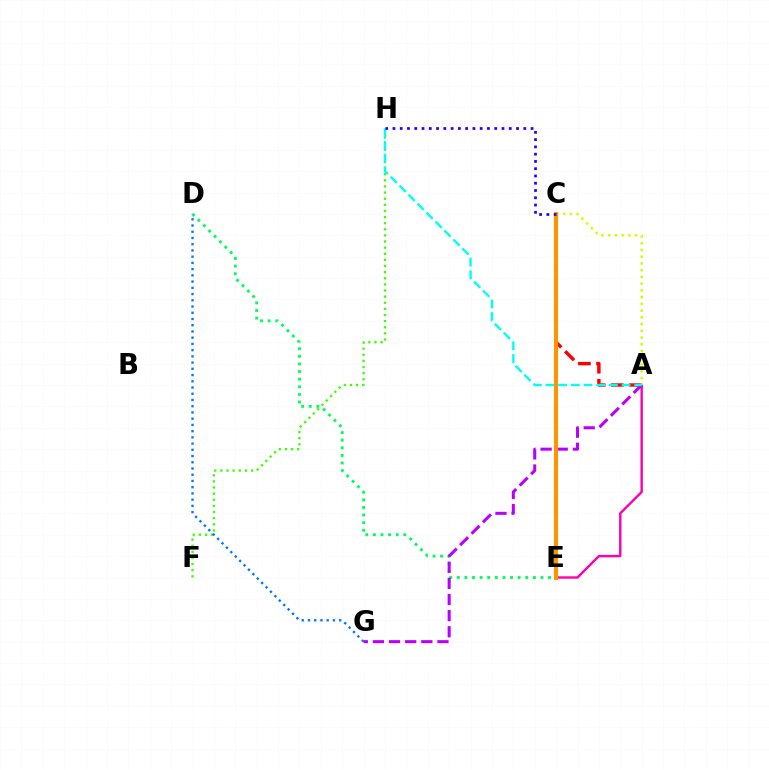{('A', 'E'): [{'color': '#ff00ac', 'line_style': 'solid', 'thickness': 1.74}], ('A', 'C'): [{'color': '#ff0000', 'line_style': 'dashed', 'thickness': 2.46}, {'color': '#d1ff00', 'line_style': 'dotted', 'thickness': 1.83}], ('F', 'H'): [{'color': '#3dff00', 'line_style': 'dotted', 'thickness': 1.66}], ('D', 'G'): [{'color': '#0074ff', 'line_style': 'dotted', 'thickness': 1.69}], ('D', 'E'): [{'color': '#00ff5c', 'line_style': 'dotted', 'thickness': 2.07}], ('A', 'G'): [{'color': '#b900ff', 'line_style': 'dashed', 'thickness': 2.19}], ('A', 'H'): [{'color': '#00fff6', 'line_style': 'dashed', 'thickness': 1.72}], ('C', 'E'): [{'color': '#ff9400', 'line_style': 'solid', 'thickness': 2.94}], ('C', 'H'): [{'color': '#2500ff', 'line_style': 'dotted', 'thickness': 1.98}]}